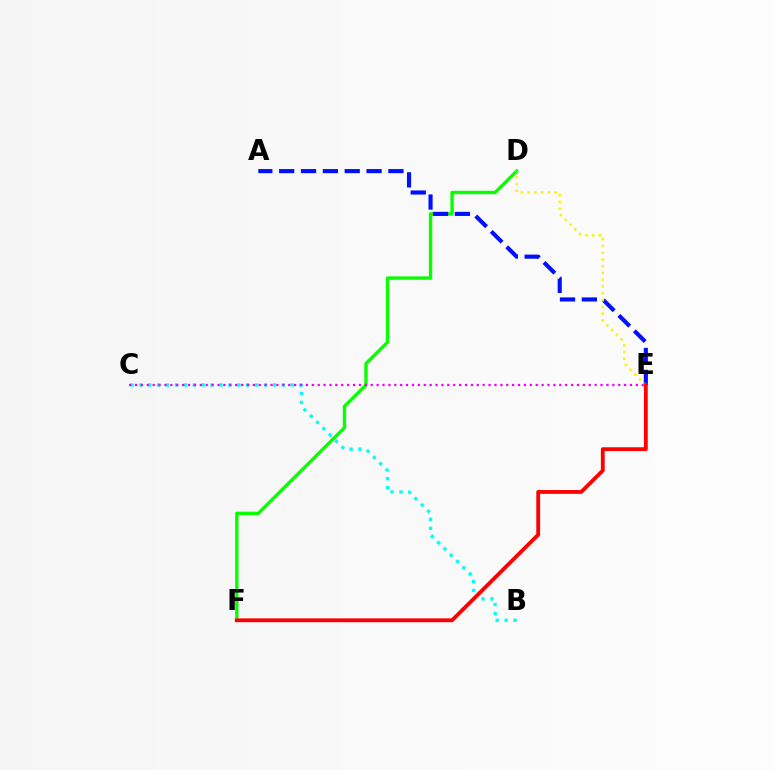{('D', 'F'): [{'color': '#08ff00', 'line_style': 'solid', 'thickness': 2.42}], ('B', 'C'): [{'color': '#00fff6', 'line_style': 'dotted', 'thickness': 2.42}], ('A', 'E'): [{'color': '#0010ff', 'line_style': 'dashed', 'thickness': 2.97}], ('C', 'E'): [{'color': '#ee00ff', 'line_style': 'dotted', 'thickness': 1.6}], ('D', 'E'): [{'color': '#fcf500', 'line_style': 'dotted', 'thickness': 1.84}], ('E', 'F'): [{'color': '#ff0000', 'line_style': 'solid', 'thickness': 2.75}]}